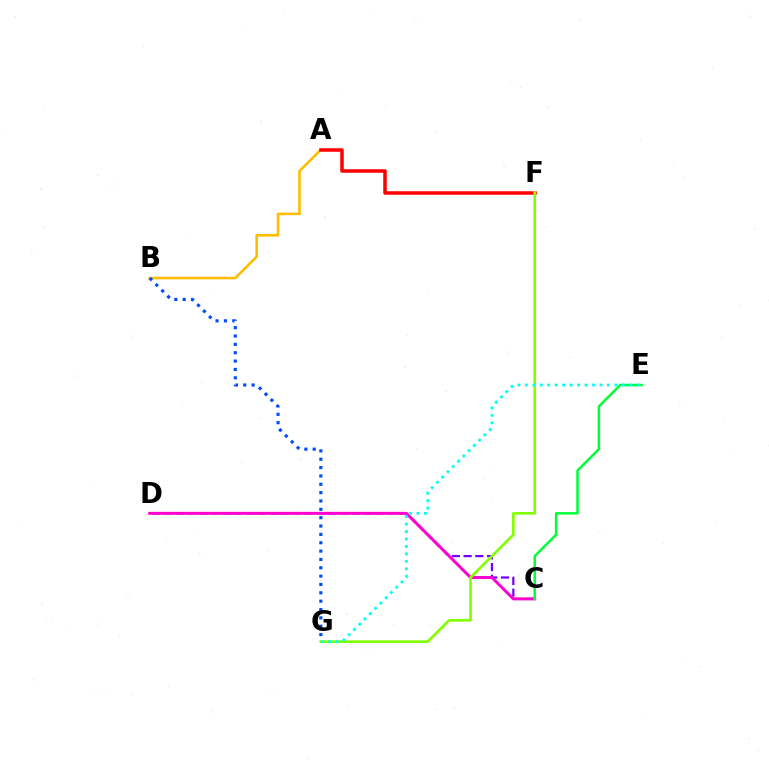{('C', 'D'): [{'color': '#7200ff', 'line_style': 'dashed', 'thickness': 1.6}, {'color': '#ff00cf', 'line_style': 'solid', 'thickness': 2.14}], ('A', 'B'): [{'color': '#ffbd00', 'line_style': 'solid', 'thickness': 1.87}], ('B', 'G'): [{'color': '#004bff', 'line_style': 'dotted', 'thickness': 2.27}], ('C', 'E'): [{'color': '#00ff39', 'line_style': 'solid', 'thickness': 1.8}], ('A', 'F'): [{'color': '#ff0000', 'line_style': 'solid', 'thickness': 2.53}], ('F', 'G'): [{'color': '#84ff00', 'line_style': 'solid', 'thickness': 1.92}], ('E', 'G'): [{'color': '#00fff6', 'line_style': 'dotted', 'thickness': 2.03}]}